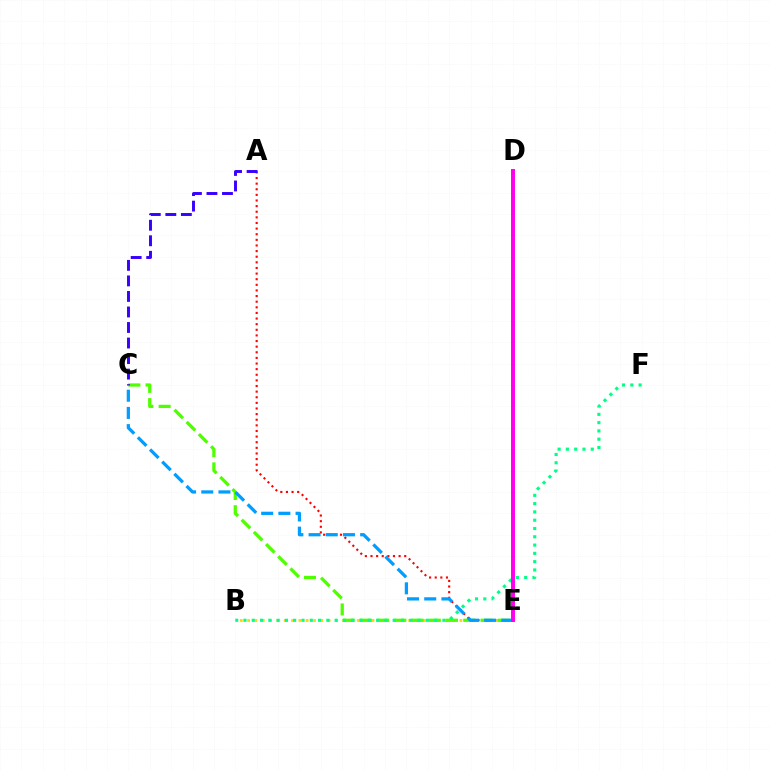{('A', 'E'): [{'color': '#ff0000', 'line_style': 'dotted', 'thickness': 1.53}], ('B', 'E'): [{'color': '#ffd500', 'line_style': 'dotted', 'thickness': 1.99}], ('C', 'E'): [{'color': '#4fff00', 'line_style': 'dashed', 'thickness': 2.34}, {'color': '#009eff', 'line_style': 'dashed', 'thickness': 2.34}], ('A', 'C'): [{'color': '#3700ff', 'line_style': 'dashed', 'thickness': 2.11}], ('B', 'F'): [{'color': '#00ff86', 'line_style': 'dotted', 'thickness': 2.25}], ('D', 'E'): [{'color': '#ff00ed', 'line_style': 'solid', 'thickness': 2.85}]}